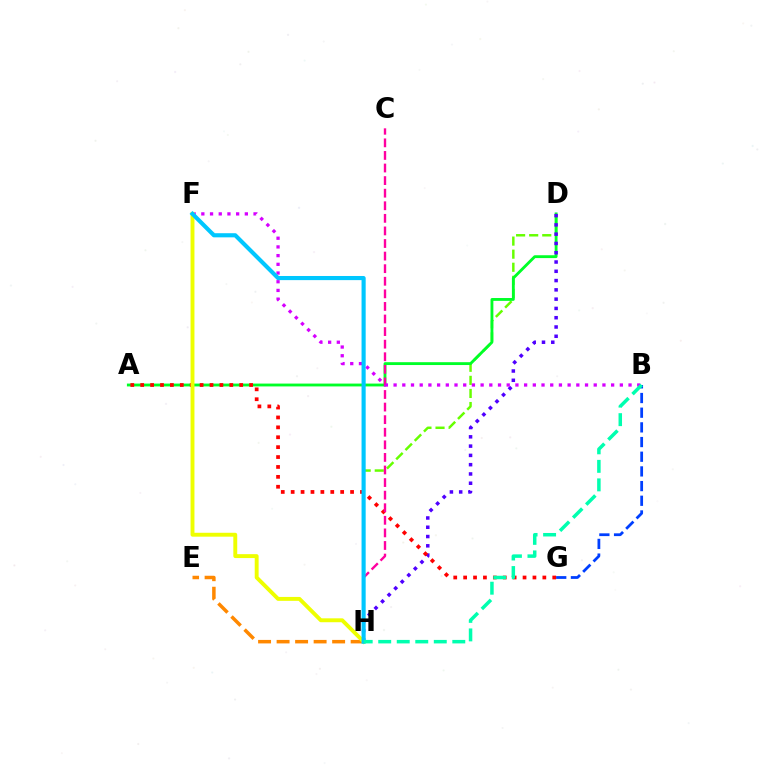{('D', 'H'): [{'color': '#66ff00', 'line_style': 'dashed', 'thickness': 1.78}, {'color': '#4f00ff', 'line_style': 'dotted', 'thickness': 2.52}], ('B', 'G'): [{'color': '#003fff', 'line_style': 'dashed', 'thickness': 1.99}], ('A', 'D'): [{'color': '#00ff27', 'line_style': 'solid', 'thickness': 2.05}], ('A', 'G'): [{'color': '#ff0000', 'line_style': 'dotted', 'thickness': 2.69}], ('C', 'H'): [{'color': '#ff00a0', 'line_style': 'dashed', 'thickness': 1.71}], ('E', 'H'): [{'color': '#ff8800', 'line_style': 'dashed', 'thickness': 2.52}], ('B', 'F'): [{'color': '#d600ff', 'line_style': 'dotted', 'thickness': 2.36}], ('F', 'H'): [{'color': '#eeff00', 'line_style': 'solid', 'thickness': 2.81}, {'color': '#00c7ff', 'line_style': 'solid', 'thickness': 2.97}], ('B', 'H'): [{'color': '#00ffaf', 'line_style': 'dashed', 'thickness': 2.52}]}